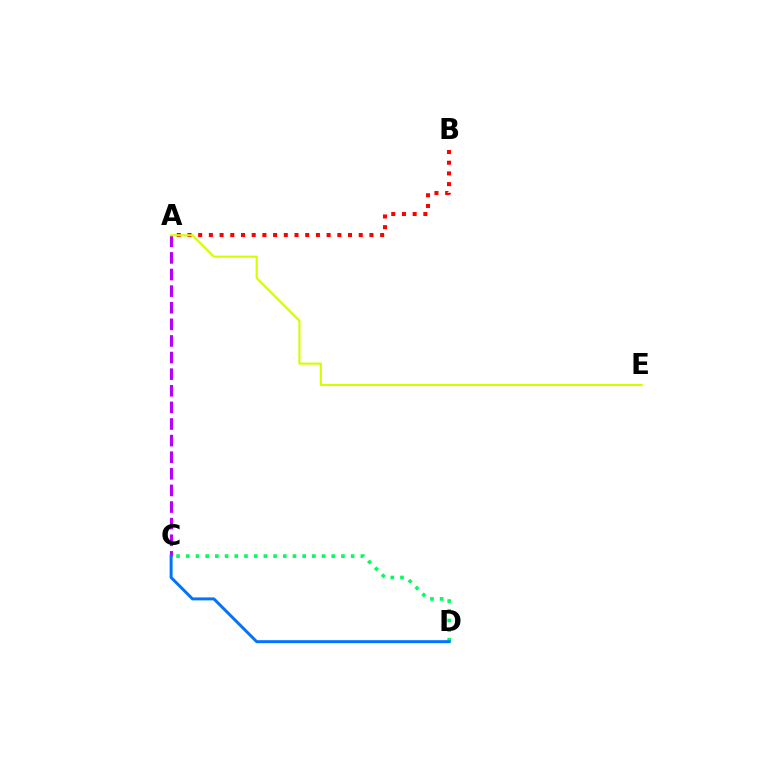{('A', 'C'): [{'color': '#b900ff', 'line_style': 'dashed', 'thickness': 2.26}], ('C', 'D'): [{'color': '#00ff5c', 'line_style': 'dotted', 'thickness': 2.64}, {'color': '#0074ff', 'line_style': 'solid', 'thickness': 2.14}], ('A', 'B'): [{'color': '#ff0000', 'line_style': 'dotted', 'thickness': 2.91}], ('A', 'E'): [{'color': '#d1ff00', 'line_style': 'solid', 'thickness': 1.54}]}